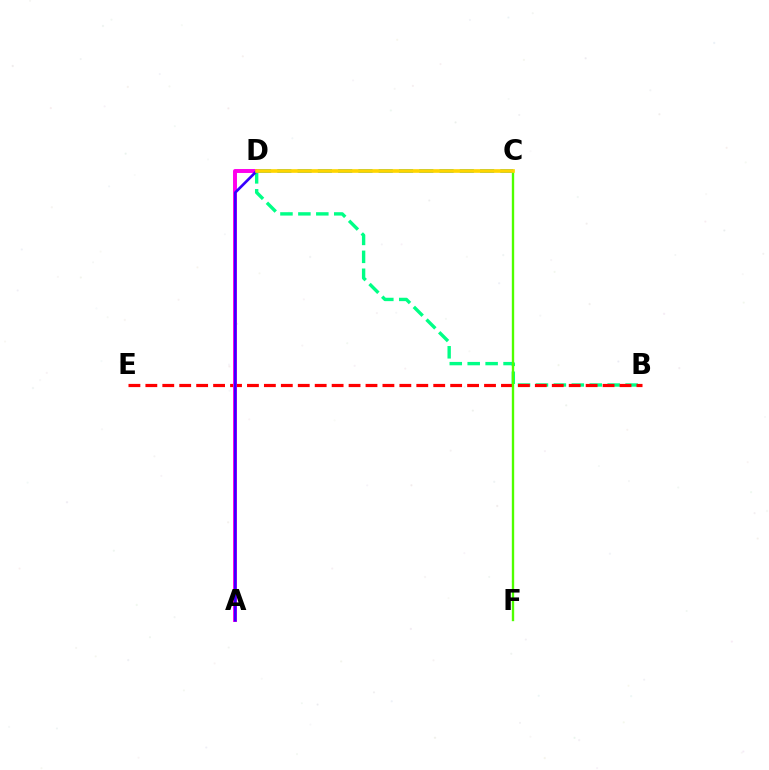{('C', 'D'): [{'color': '#009eff', 'line_style': 'dashed', 'thickness': 2.75}, {'color': '#ffd500', 'line_style': 'solid', 'thickness': 2.63}], ('B', 'D'): [{'color': '#00ff86', 'line_style': 'dashed', 'thickness': 2.44}], ('B', 'E'): [{'color': '#ff0000', 'line_style': 'dashed', 'thickness': 2.3}], ('A', 'D'): [{'color': '#ff00ed', 'line_style': 'solid', 'thickness': 2.84}, {'color': '#3700ff', 'line_style': 'solid', 'thickness': 1.92}], ('C', 'F'): [{'color': '#4fff00', 'line_style': 'solid', 'thickness': 1.7}]}